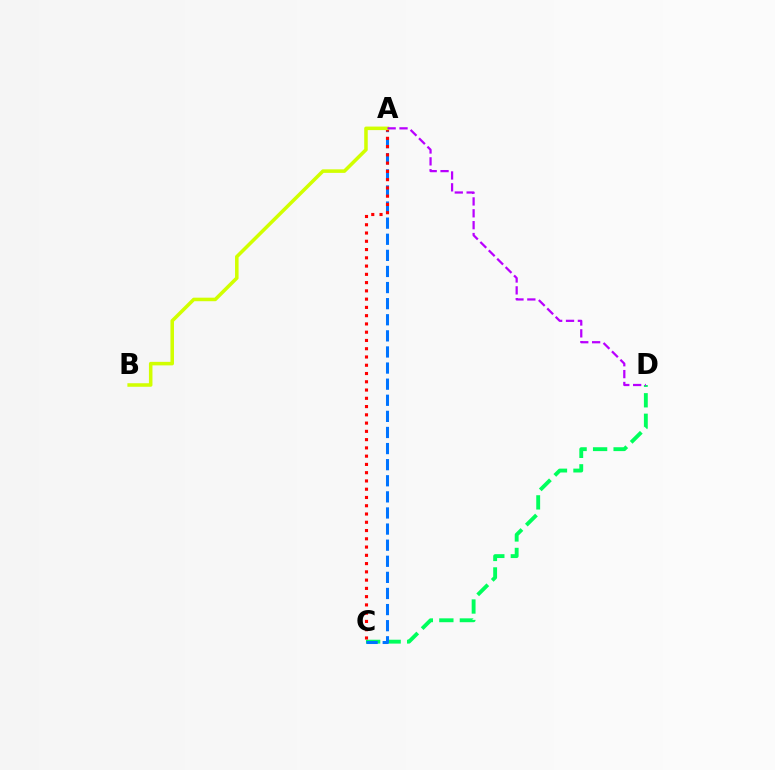{('C', 'D'): [{'color': '#00ff5c', 'line_style': 'dashed', 'thickness': 2.79}], ('A', 'C'): [{'color': '#0074ff', 'line_style': 'dashed', 'thickness': 2.19}, {'color': '#ff0000', 'line_style': 'dotted', 'thickness': 2.25}], ('A', 'B'): [{'color': '#d1ff00', 'line_style': 'solid', 'thickness': 2.54}], ('A', 'D'): [{'color': '#b900ff', 'line_style': 'dashed', 'thickness': 1.61}]}